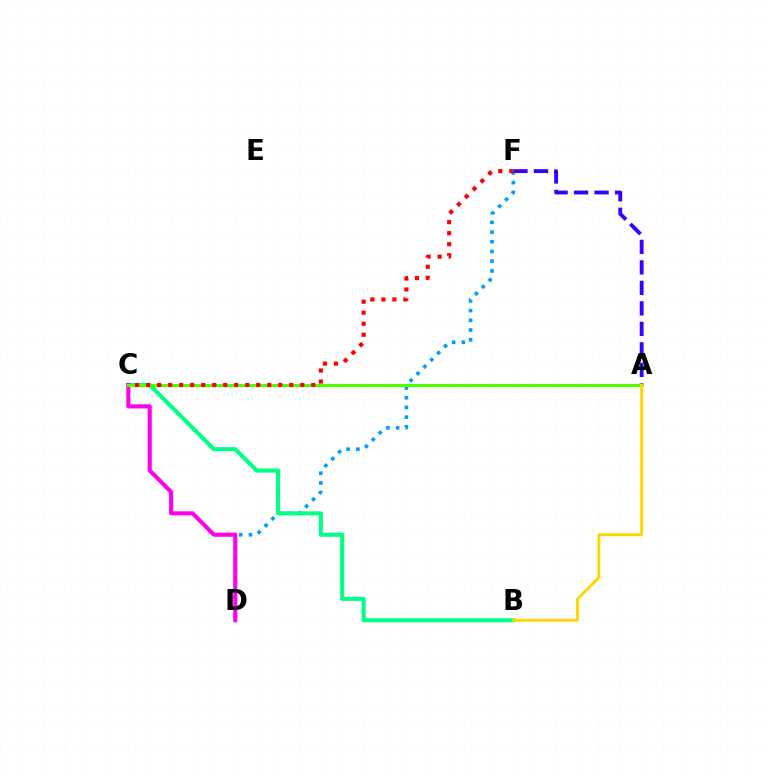{('D', 'F'): [{'color': '#009eff', 'line_style': 'dotted', 'thickness': 2.64}], ('B', 'C'): [{'color': '#00ff86', 'line_style': 'solid', 'thickness': 2.94}], ('C', 'D'): [{'color': '#ff00ed', 'line_style': 'solid', 'thickness': 2.94}], ('A', 'F'): [{'color': '#3700ff', 'line_style': 'dashed', 'thickness': 2.78}], ('A', 'C'): [{'color': '#4fff00', 'line_style': 'solid', 'thickness': 2.17}], ('A', 'B'): [{'color': '#ffd500', 'line_style': 'solid', 'thickness': 2.08}], ('C', 'F'): [{'color': '#ff0000', 'line_style': 'dotted', 'thickness': 2.99}]}